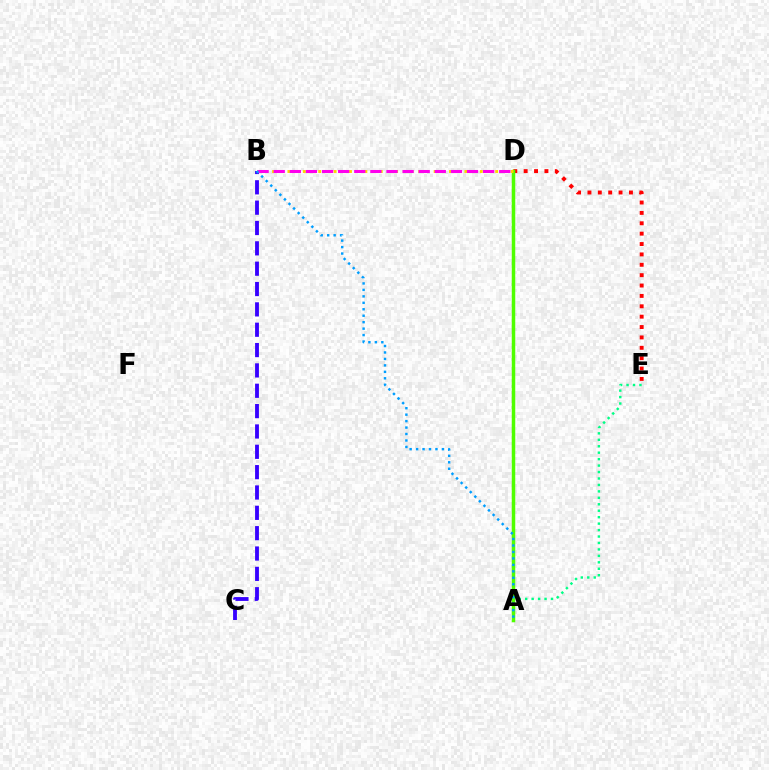{('D', 'E'): [{'color': '#ff0000', 'line_style': 'dotted', 'thickness': 2.82}], ('A', 'E'): [{'color': '#00ff86', 'line_style': 'dotted', 'thickness': 1.75}], ('A', 'D'): [{'color': '#4fff00', 'line_style': 'solid', 'thickness': 2.51}], ('B', 'D'): [{'color': '#ffd500', 'line_style': 'dotted', 'thickness': 2.09}, {'color': '#ff00ed', 'line_style': 'dashed', 'thickness': 2.19}], ('B', 'C'): [{'color': '#3700ff', 'line_style': 'dashed', 'thickness': 2.76}], ('A', 'B'): [{'color': '#009eff', 'line_style': 'dotted', 'thickness': 1.75}]}